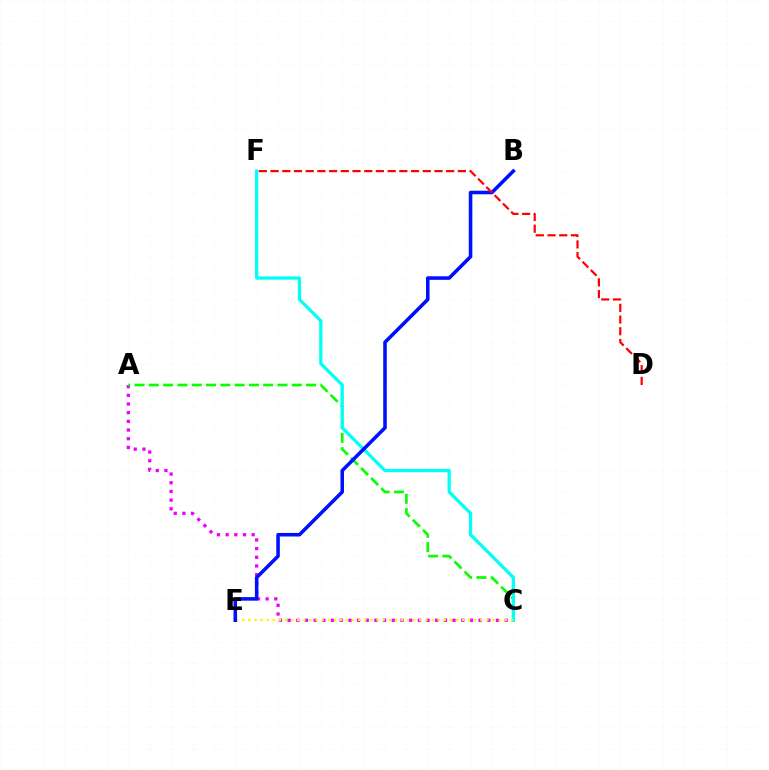{('A', 'C'): [{'color': '#ee00ff', 'line_style': 'dotted', 'thickness': 2.36}, {'color': '#08ff00', 'line_style': 'dashed', 'thickness': 1.94}], ('C', 'F'): [{'color': '#00fff6', 'line_style': 'solid', 'thickness': 2.34}], ('C', 'E'): [{'color': '#fcf500', 'line_style': 'dotted', 'thickness': 1.66}], ('B', 'E'): [{'color': '#0010ff', 'line_style': 'solid', 'thickness': 2.56}], ('D', 'F'): [{'color': '#ff0000', 'line_style': 'dashed', 'thickness': 1.59}]}